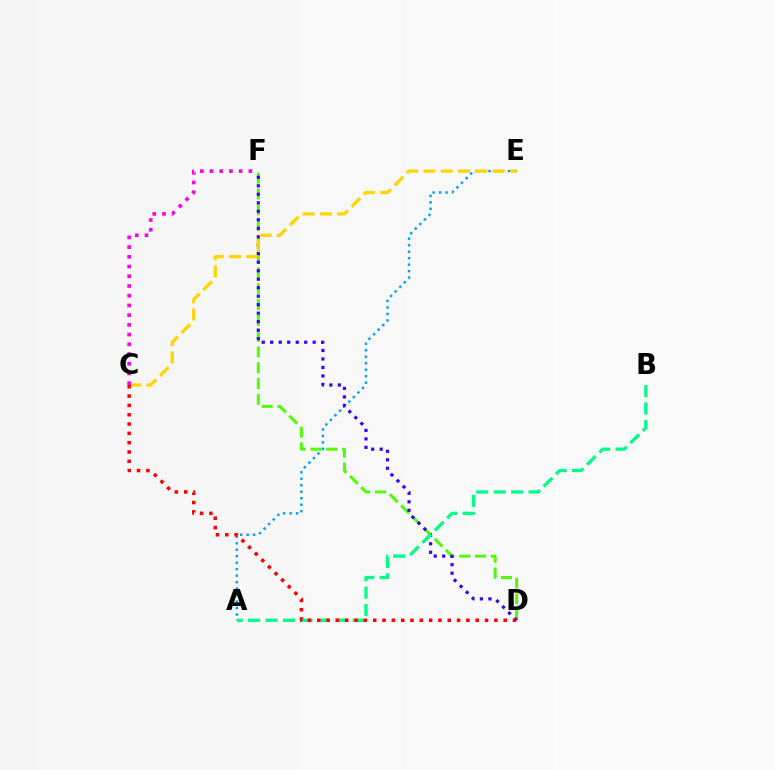{('A', 'E'): [{'color': '#009eff', 'line_style': 'dotted', 'thickness': 1.76}], ('D', 'F'): [{'color': '#4fff00', 'line_style': 'dashed', 'thickness': 2.15}, {'color': '#3700ff', 'line_style': 'dotted', 'thickness': 2.31}], ('C', 'E'): [{'color': '#ffd500', 'line_style': 'dashed', 'thickness': 2.35}], ('A', 'B'): [{'color': '#00ff86', 'line_style': 'dashed', 'thickness': 2.37}], ('C', 'D'): [{'color': '#ff0000', 'line_style': 'dotted', 'thickness': 2.53}], ('C', 'F'): [{'color': '#ff00ed', 'line_style': 'dotted', 'thickness': 2.64}]}